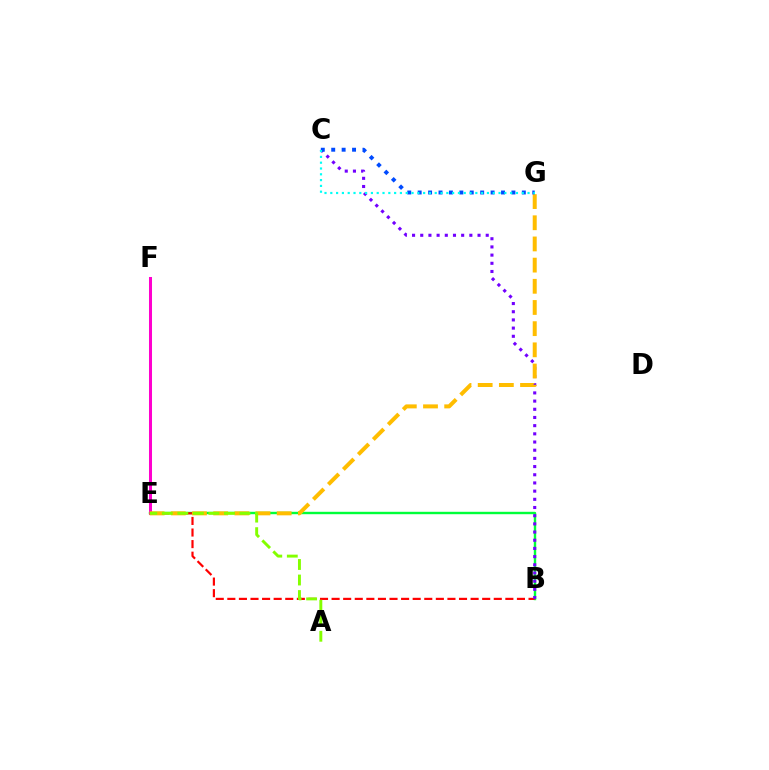{('B', 'E'): [{'color': '#00ff39', 'line_style': 'solid', 'thickness': 1.73}, {'color': '#ff0000', 'line_style': 'dashed', 'thickness': 1.57}], ('E', 'F'): [{'color': '#ff00cf', 'line_style': 'solid', 'thickness': 2.17}], ('B', 'C'): [{'color': '#7200ff', 'line_style': 'dotted', 'thickness': 2.22}], ('E', 'G'): [{'color': '#ffbd00', 'line_style': 'dashed', 'thickness': 2.88}], ('A', 'E'): [{'color': '#84ff00', 'line_style': 'dashed', 'thickness': 2.11}], ('C', 'G'): [{'color': '#004bff', 'line_style': 'dotted', 'thickness': 2.83}, {'color': '#00fff6', 'line_style': 'dotted', 'thickness': 1.58}]}